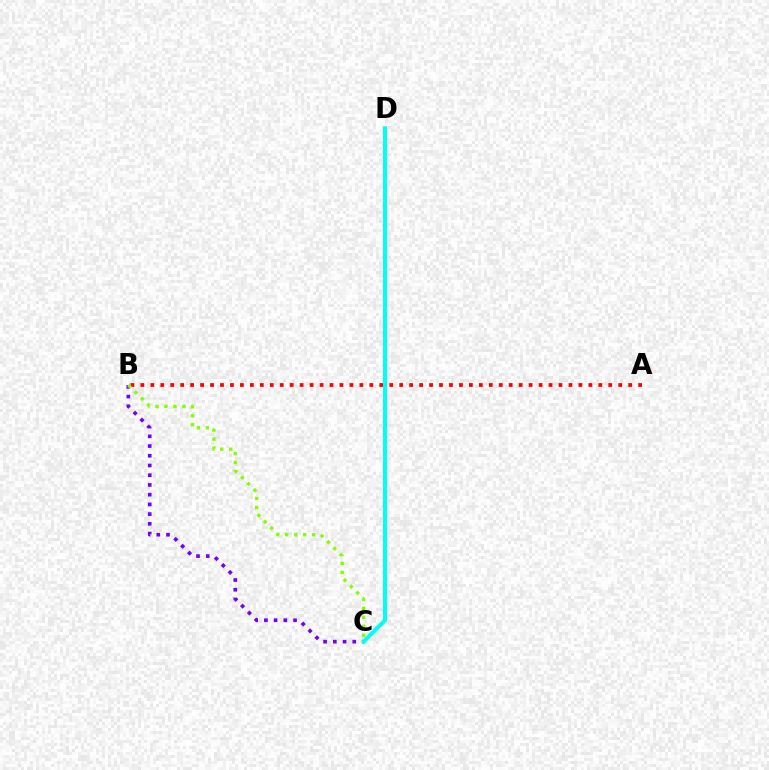{('B', 'C'): [{'color': '#7200ff', 'line_style': 'dotted', 'thickness': 2.64}, {'color': '#84ff00', 'line_style': 'dotted', 'thickness': 2.43}], ('A', 'B'): [{'color': '#ff0000', 'line_style': 'dotted', 'thickness': 2.7}], ('C', 'D'): [{'color': '#00fff6', 'line_style': 'solid', 'thickness': 2.91}]}